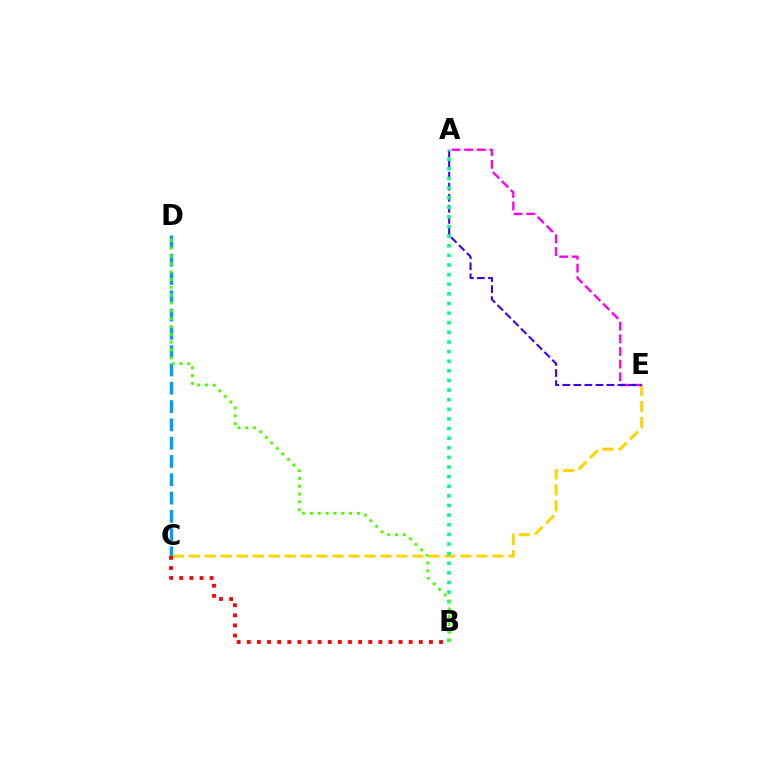{('C', 'D'): [{'color': '#009eff', 'line_style': 'dashed', 'thickness': 2.49}], ('C', 'E'): [{'color': '#ffd500', 'line_style': 'dashed', 'thickness': 2.17}], ('A', 'E'): [{'color': '#ff00ed', 'line_style': 'dashed', 'thickness': 1.72}, {'color': '#3700ff', 'line_style': 'dashed', 'thickness': 1.5}], ('B', 'C'): [{'color': '#ff0000', 'line_style': 'dotted', 'thickness': 2.75}], ('A', 'B'): [{'color': '#00ff86', 'line_style': 'dotted', 'thickness': 2.61}], ('B', 'D'): [{'color': '#4fff00', 'line_style': 'dotted', 'thickness': 2.13}]}